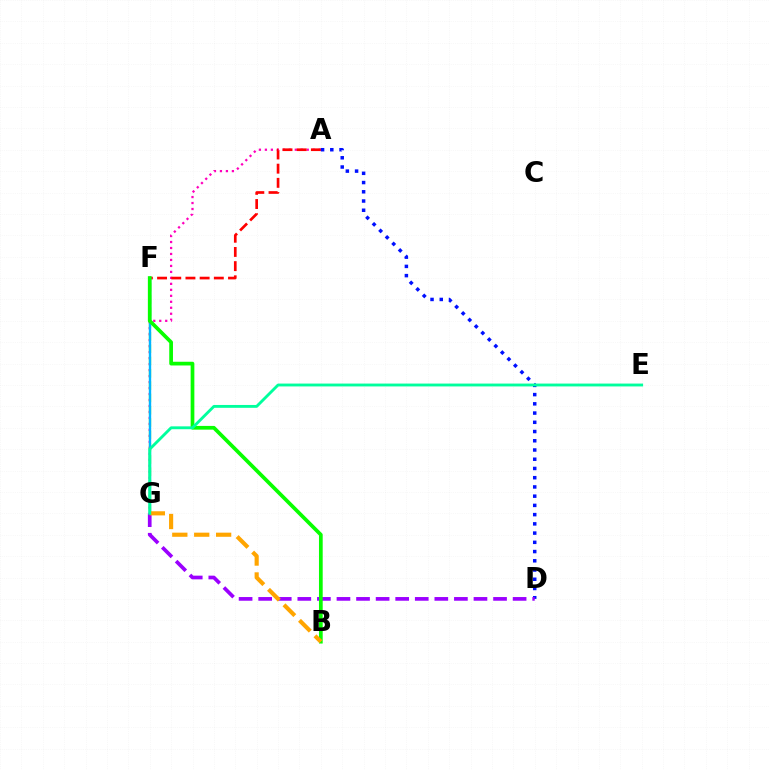{('A', 'G'): [{'color': '#ff00bd', 'line_style': 'dotted', 'thickness': 1.62}], ('A', 'F'): [{'color': '#ff0000', 'line_style': 'dashed', 'thickness': 1.93}], ('A', 'D'): [{'color': '#0010ff', 'line_style': 'dotted', 'thickness': 2.51}], ('F', 'G'): [{'color': '#b3ff00', 'line_style': 'dashed', 'thickness': 1.67}, {'color': '#00b5ff', 'line_style': 'solid', 'thickness': 1.72}], ('D', 'G'): [{'color': '#9b00ff', 'line_style': 'dashed', 'thickness': 2.66}], ('B', 'F'): [{'color': '#08ff00', 'line_style': 'solid', 'thickness': 2.68}], ('B', 'G'): [{'color': '#ffa500', 'line_style': 'dashed', 'thickness': 2.98}], ('E', 'G'): [{'color': '#00ff9d', 'line_style': 'solid', 'thickness': 2.06}]}